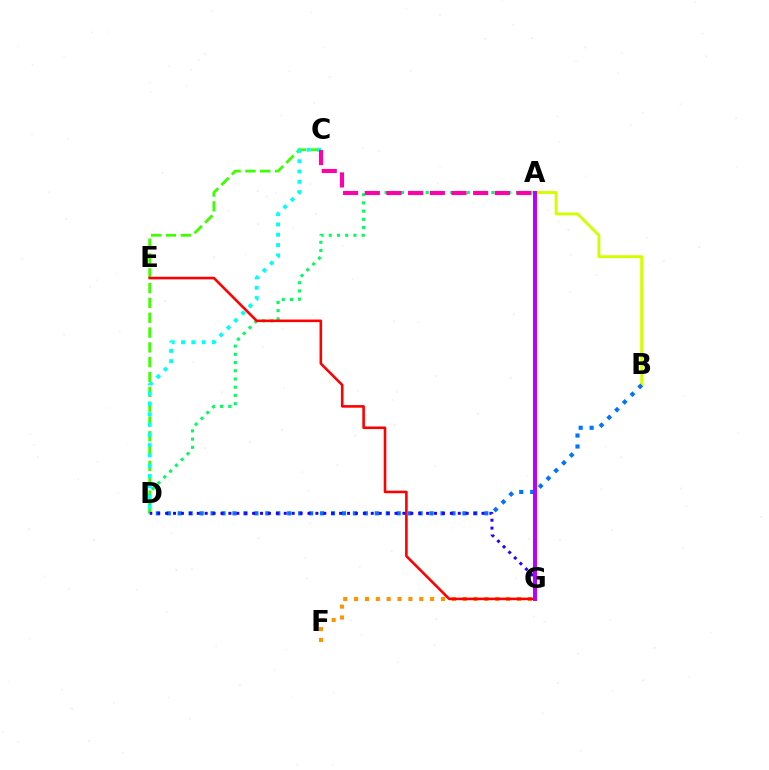{('F', 'G'): [{'color': '#ff9400', 'line_style': 'dotted', 'thickness': 2.95}], ('A', 'D'): [{'color': '#00ff5c', 'line_style': 'dotted', 'thickness': 2.23}], ('C', 'D'): [{'color': '#3dff00', 'line_style': 'dashed', 'thickness': 2.01}, {'color': '#00fff6', 'line_style': 'dotted', 'thickness': 2.8}], ('E', 'G'): [{'color': '#ff0000', 'line_style': 'solid', 'thickness': 1.87}], ('A', 'C'): [{'color': '#ff00ac', 'line_style': 'dashed', 'thickness': 2.94}], ('A', 'B'): [{'color': '#d1ff00', 'line_style': 'solid', 'thickness': 2.08}], ('B', 'D'): [{'color': '#0074ff', 'line_style': 'dotted', 'thickness': 2.97}], ('D', 'G'): [{'color': '#2500ff', 'line_style': 'dotted', 'thickness': 2.15}], ('A', 'G'): [{'color': '#b900ff', 'line_style': 'solid', 'thickness': 2.85}]}